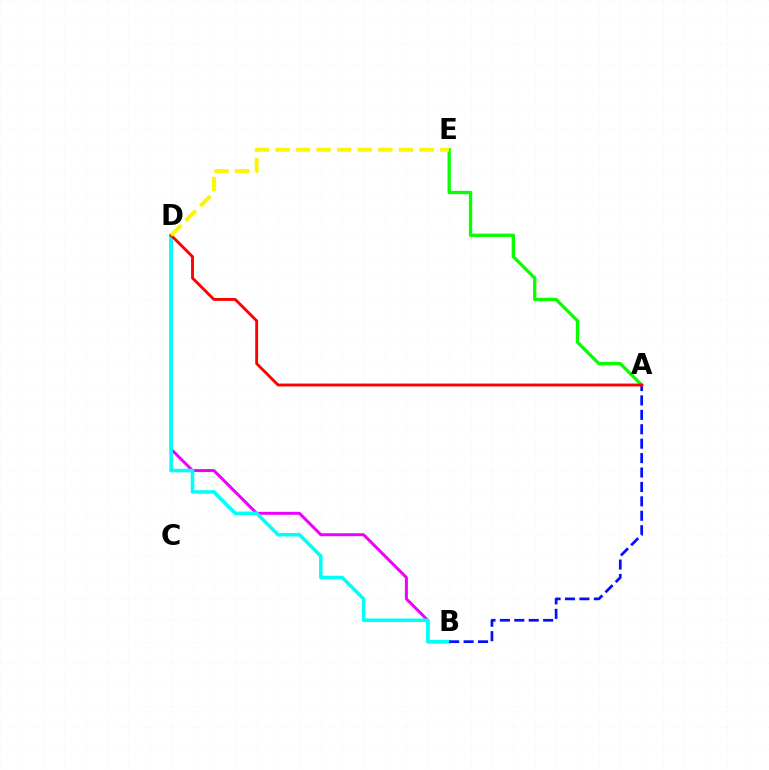{('B', 'D'): [{'color': '#ee00ff', 'line_style': 'solid', 'thickness': 2.15}, {'color': '#00fff6', 'line_style': 'solid', 'thickness': 2.56}], ('A', 'E'): [{'color': '#08ff00', 'line_style': 'solid', 'thickness': 2.39}], ('A', 'B'): [{'color': '#0010ff', 'line_style': 'dashed', 'thickness': 1.96}], ('A', 'D'): [{'color': '#ff0000', 'line_style': 'solid', 'thickness': 2.06}], ('D', 'E'): [{'color': '#fcf500', 'line_style': 'dashed', 'thickness': 2.8}]}